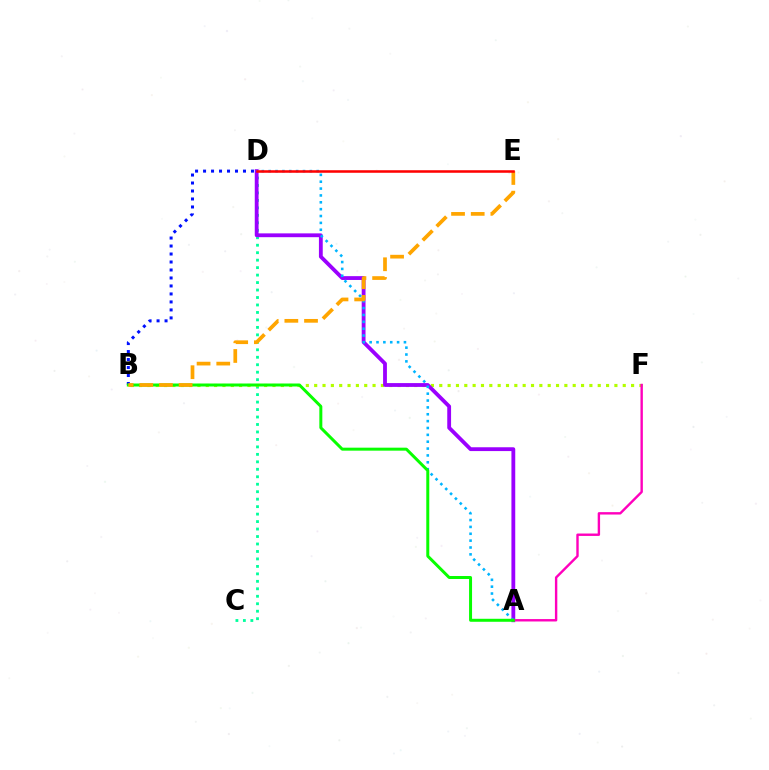{('C', 'D'): [{'color': '#00ff9d', 'line_style': 'dotted', 'thickness': 2.03}], ('B', 'D'): [{'color': '#0010ff', 'line_style': 'dotted', 'thickness': 2.17}], ('B', 'F'): [{'color': '#b3ff00', 'line_style': 'dotted', 'thickness': 2.27}], ('A', 'D'): [{'color': '#9b00ff', 'line_style': 'solid', 'thickness': 2.75}, {'color': '#00b5ff', 'line_style': 'dotted', 'thickness': 1.86}], ('A', 'F'): [{'color': '#ff00bd', 'line_style': 'solid', 'thickness': 1.73}], ('A', 'B'): [{'color': '#08ff00', 'line_style': 'solid', 'thickness': 2.15}], ('B', 'E'): [{'color': '#ffa500', 'line_style': 'dashed', 'thickness': 2.67}], ('D', 'E'): [{'color': '#ff0000', 'line_style': 'solid', 'thickness': 1.83}]}